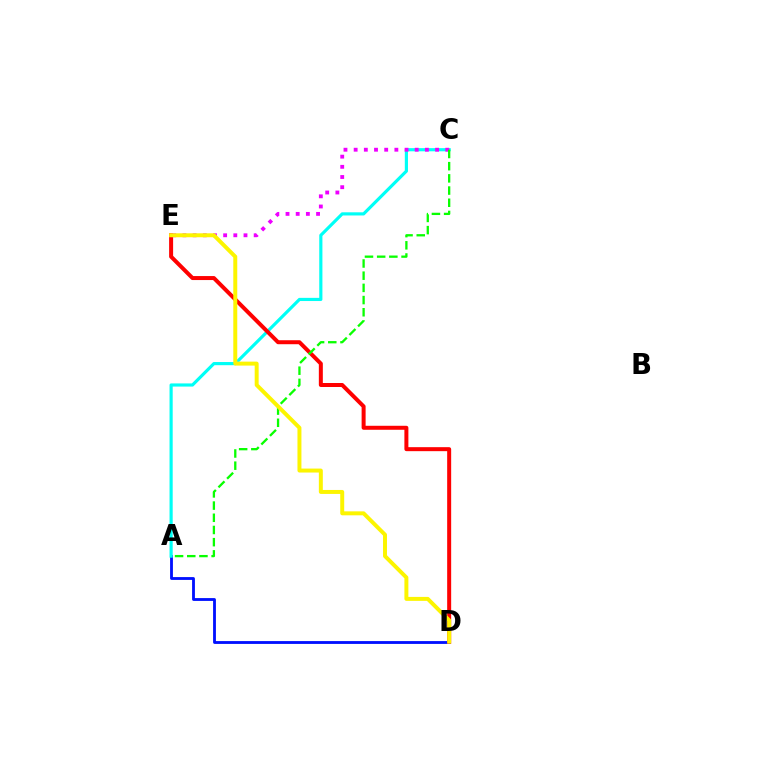{('A', 'D'): [{'color': '#0010ff', 'line_style': 'solid', 'thickness': 2.04}], ('A', 'C'): [{'color': '#00fff6', 'line_style': 'solid', 'thickness': 2.28}, {'color': '#08ff00', 'line_style': 'dashed', 'thickness': 1.66}], ('D', 'E'): [{'color': '#ff0000', 'line_style': 'solid', 'thickness': 2.88}, {'color': '#fcf500', 'line_style': 'solid', 'thickness': 2.85}], ('C', 'E'): [{'color': '#ee00ff', 'line_style': 'dotted', 'thickness': 2.77}]}